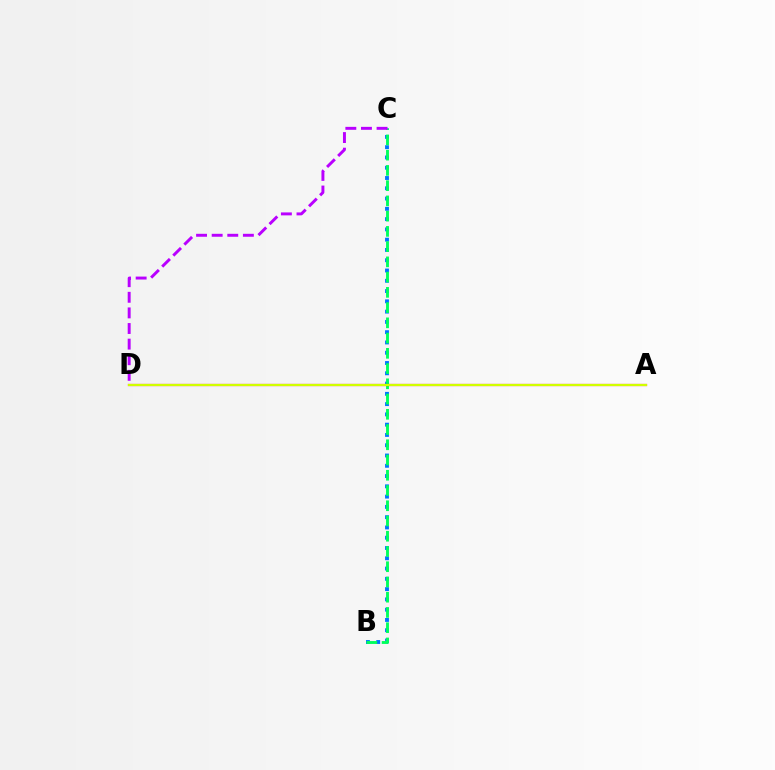{('B', 'C'): [{'color': '#0074ff', 'line_style': 'dotted', 'thickness': 2.79}, {'color': '#00ff5c', 'line_style': 'dashed', 'thickness': 2.07}], ('A', 'D'): [{'color': '#ff0000', 'line_style': 'solid', 'thickness': 1.58}, {'color': '#d1ff00', 'line_style': 'solid', 'thickness': 1.54}], ('C', 'D'): [{'color': '#b900ff', 'line_style': 'dashed', 'thickness': 2.12}]}